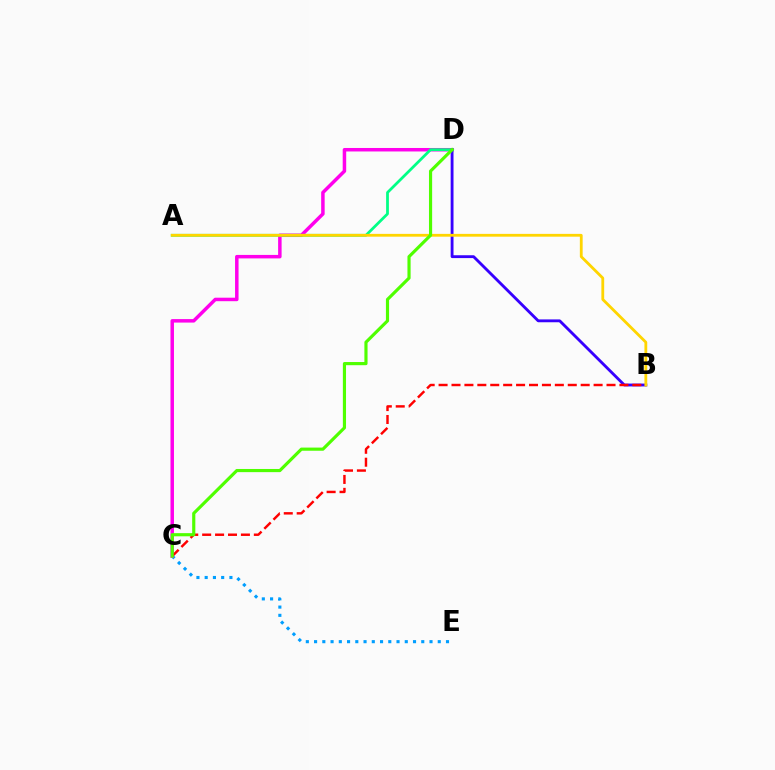{('C', 'E'): [{'color': '#009eff', 'line_style': 'dotted', 'thickness': 2.24}], ('C', 'D'): [{'color': '#ff00ed', 'line_style': 'solid', 'thickness': 2.51}, {'color': '#4fff00', 'line_style': 'solid', 'thickness': 2.28}], ('B', 'D'): [{'color': '#3700ff', 'line_style': 'solid', 'thickness': 2.05}], ('B', 'C'): [{'color': '#ff0000', 'line_style': 'dashed', 'thickness': 1.75}], ('A', 'D'): [{'color': '#00ff86', 'line_style': 'solid', 'thickness': 1.99}], ('A', 'B'): [{'color': '#ffd500', 'line_style': 'solid', 'thickness': 2.02}]}